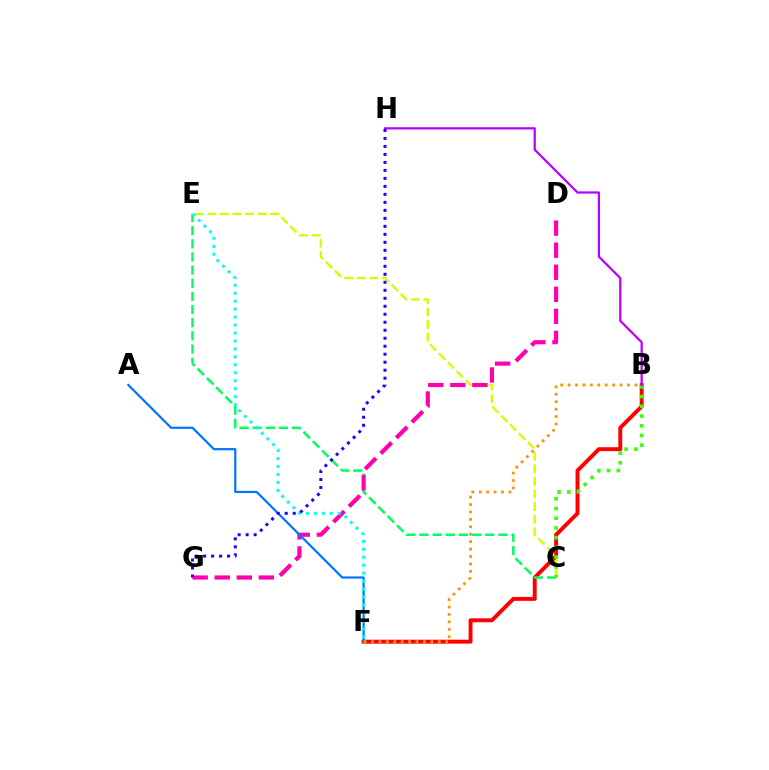{('C', 'E'): [{'color': '#d1ff00', 'line_style': 'dashed', 'thickness': 1.71}, {'color': '#00ff5c', 'line_style': 'dashed', 'thickness': 1.79}], ('B', 'F'): [{'color': '#ff0000', 'line_style': 'solid', 'thickness': 2.82}, {'color': '#ff9400', 'line_style': 'dotted', 'thickness': 2.02}], ('B', 'C'): [{'color': '#3dff00', 'line_style': 'dotted', 'thickness': 2.64}], ('D', 'G'): [{'color': '#ff00ac', 'line_style': 'dashed', 'thickness': 3.0}], ('A', 'F'): [{'color': '#0074ff', 'line_style': 'solid', 'thickness': 1.58}], ('B', 'H'): [{'color': '#b900ff', 'line_style': 'solid', 'thickness': 1.61}], ('E', 'F'): [{'color': '#00fff6', 'line_style': 'dotted', 'thickness': 2.16}], ('G', 'H'): [{'color': '#2500ff', 'line_style': 'dotted', 'thickness': 2.17}]}